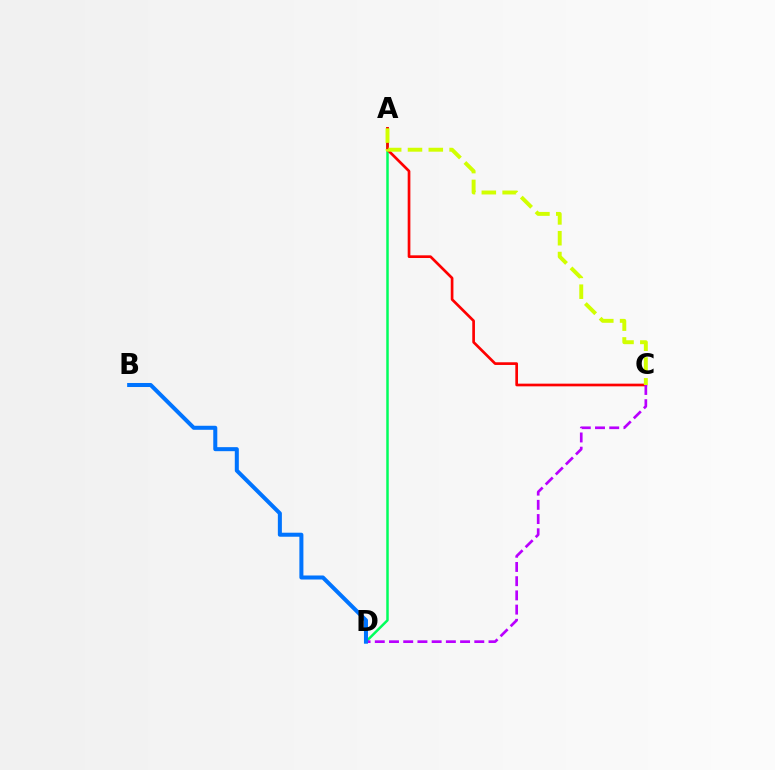{('A', 'D'): [{'color': '#00ff5c', 'line_style': 'solid', 'thickness': 1.79}], ('A', 'C'): [{'color': '#ff0000', 'line_style': 'solid', 'thickness': 1.93}, {'color': '#d1ff00', 'line_style': 'dashed', 'thickness': 2.83}], ('C', 'D'): [{'color': '#b900ff', 'line_style': 'dashed', 'thickness': 1.93}], ('B', 'D'): [{'color': '#0074ff', 'line_style': 'solid', 'thickness': 2.9}]}